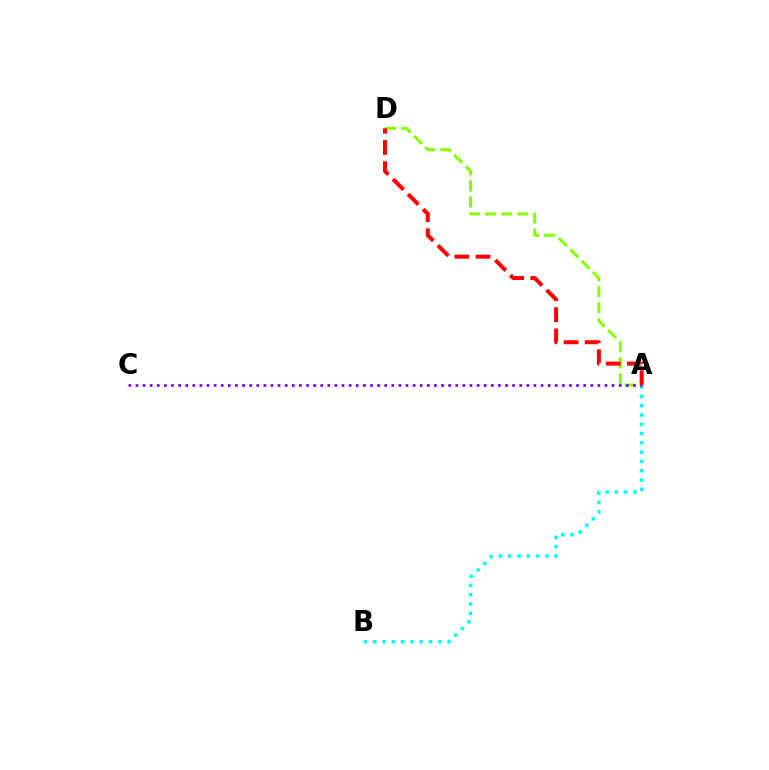{('A', 'D'): [{'color': '#84ff00', 'line_style': 'dashed', 'thickness': 2.18}, {'color': '#ff0000', 'line_style': 'dashed', 'thickness': 2.88}], ('A', 'B'): [{'color': '#00fff6', 'line_style': 'dotted', 'thickness': 2.53}], ('A', 'C'): [{'color': '#7200ff', 'line_style': 'dotted', 'thickness': 1.93}]}